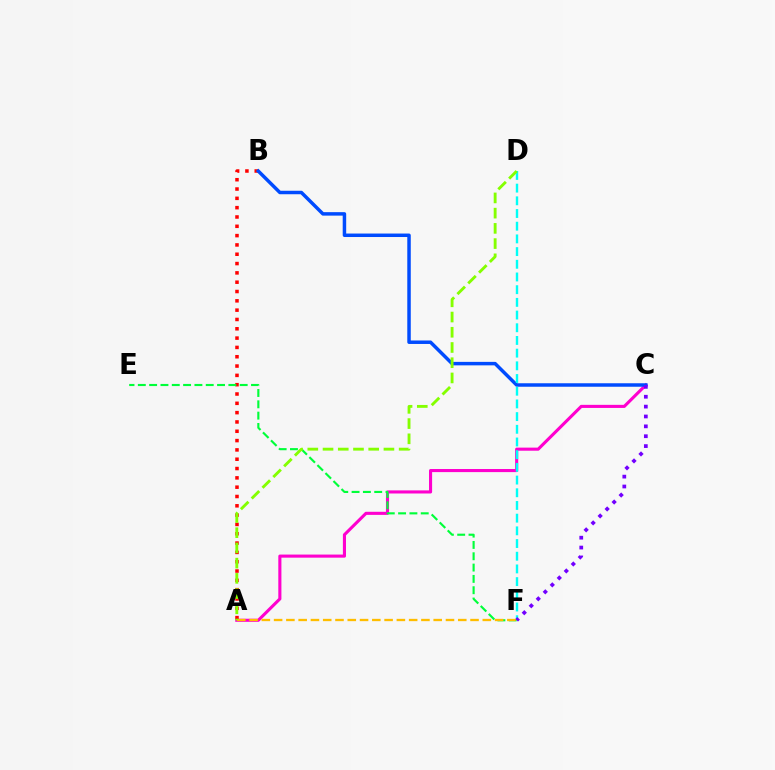{('A', 'C'): [{'color': '#ff00cf', 'line_style': 'solid', 'thickness': 2.23}], ('A', 'B'): [{'color': '#ff0000', 'line_style': 'dotted', 'thickness': 2.53}], ('E', 'F'): [{'color': '#00ff39', 'line_style': 'dashed', 'thickness': 1.54}], ('B', 'C'): [{'color': '#004bff', 'line_style': 'solid', 'thickness': 2.51}], ('D', 'F'): [{'color': '#00fff6', 'line_style': 'dashed', 'thickness': 1.72}], ('C', 'F'): [{'color': '#7200ff', 'line_style': 'dotted', 'thickness': 2.68}], ('A', 'F'): [{'color': '#ffbd00', 'line_style': 'dashed', 'thickness': 1.67}], ('A', 'D'): [{'color': '#84ff00', 'line_style': 'dashed', 'thickness': 2.07}]}